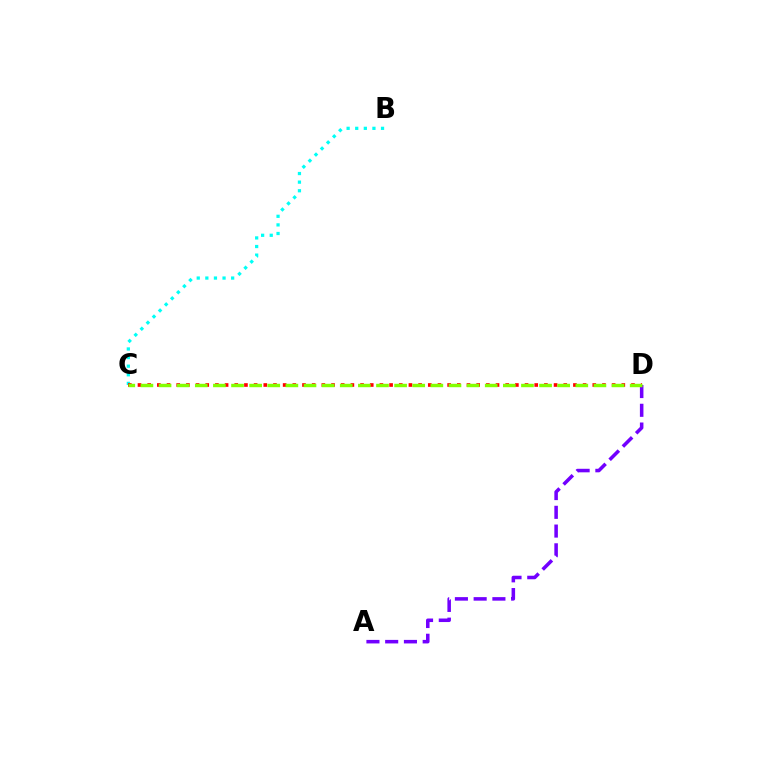{('B', 'C'): [{'color': '#00fff6', 'line_style': 'dotted', 'thickness': 2.34}], ('A', 'D'): [{'color': '#7200ff', 'line_style': 'dashed', 'thickness': 2.55}], ('C', 'D'): [{'color': '#ff0000', 'line_style': 'dotted', 'thickness': 2.63}, {'color': '#84ff00', 'line_style': 'dashed', 'thickness': 2.46}]}